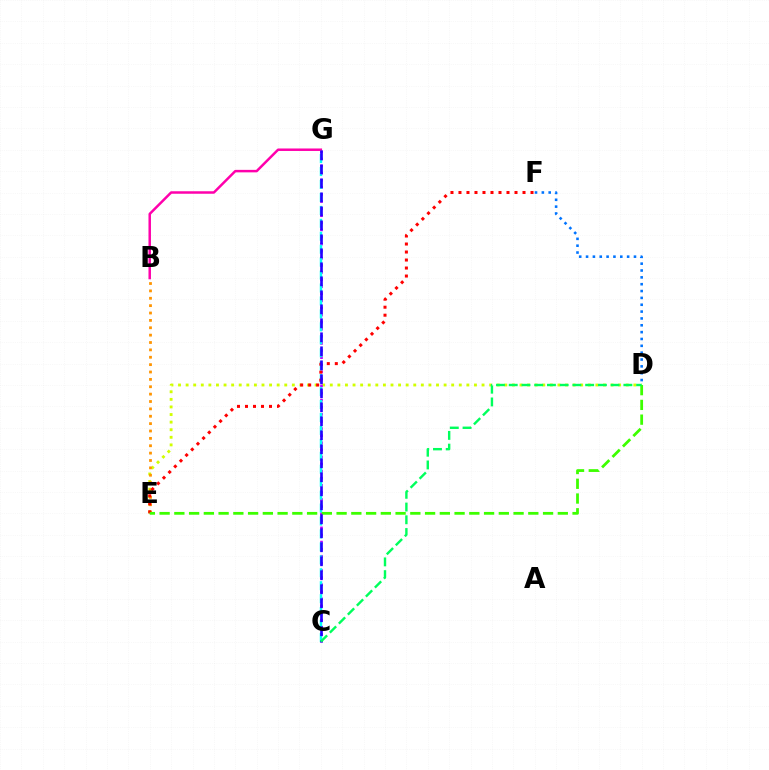{('D', 'E'): [{'color': '#d1ff00', 'line_style': 'dotted', 'thickness': 2.06}, {'color': '#3dff00', 'line_style': 'dashed', 'thickness': 2.0}], ('C', 'G'): [{'color': '#b900ff', 'line_style': 'dotted', 'thickness': 1.93}, {'color': '#00fff6', 'line_style': 'dashed', 'thickness': 1.76}, {'color': '#2500ff', 'line_style': 'dashed', 'thickness': 1.9}], ('B', 'E'): [{'color': '#ff9400', 'line_style': 'dotted', 'thickness': 2.0}], ('D', 'F'): [{'color': '#0074ff', 'line_style': 'dotted', 'thickness': 1.86}], ('B', 'G'): [{'color': '#ff00ac', 'line_style': 'solid', 'thickness': 1.79}], ('E', 'F'): [{'color': '#ff0000', 'line_style': 'dotted', 'thickness': 2.17}], ('C', 'D'): [{'color': '#00ff5c', 'line_style': 'dashed', 'thickness': 1.73}]}